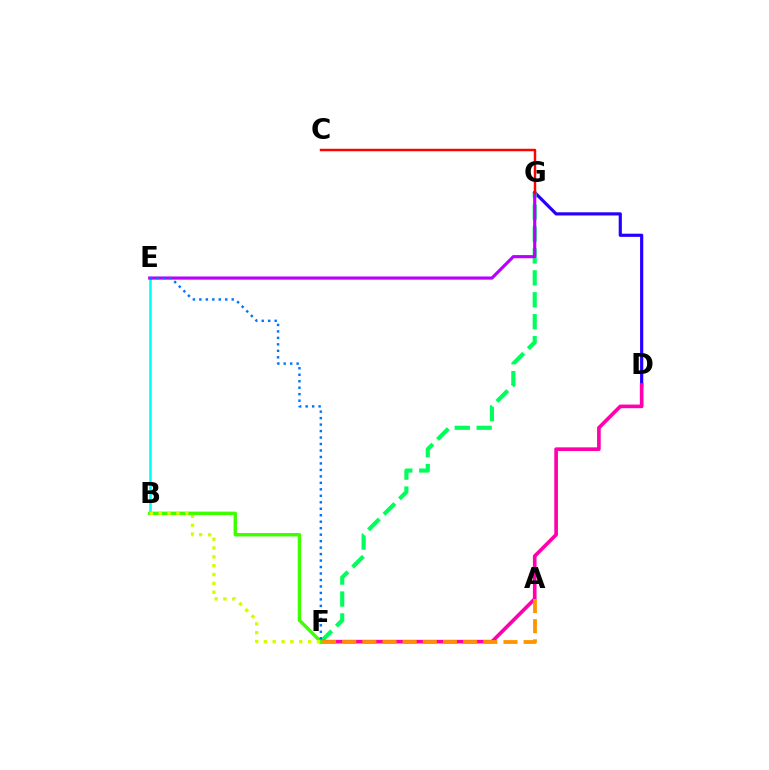{('B', 'E'): [{'color': '#00fff6', 'line_style': 'solid', 'thickness': 1.86}], ('D', 'G'): [{'color': '#2500ff', 'line_style': 'solid', 'thickness': 2.28}], ('F', 'G'): [{'color': '#00ff5c', 'line_style': 'dashed', 'thickness': 2.98}], ('E', 'G'): [{'color': '#b900ff', 'line_style': 'solid', 'thickness': 2.28}], ('D', 'F'): [{'color': '#ff00ac', 'line_style': 'solid', 'thickness': 2.63}], ('A', 'F'): [{'color': '#ff9400', 'line_style': 'dashed', 'thickness': 2.74}], ('B', 'F'): [{'color': '#3dff00', 'line_style': 'solid', 'thickness': 2.45}, {'color': '#d1ff00', 'line_style': 'dotted', 'thickness': 2.4}], ('E', 'F'): [{'color': '#0074ff', 'line_style': 'dotted', 'thickness': 1.76}], ('C', 'G'): [{'color': '#ff0000', 'line_style': 'solid', 'thickness': 1.77}]}